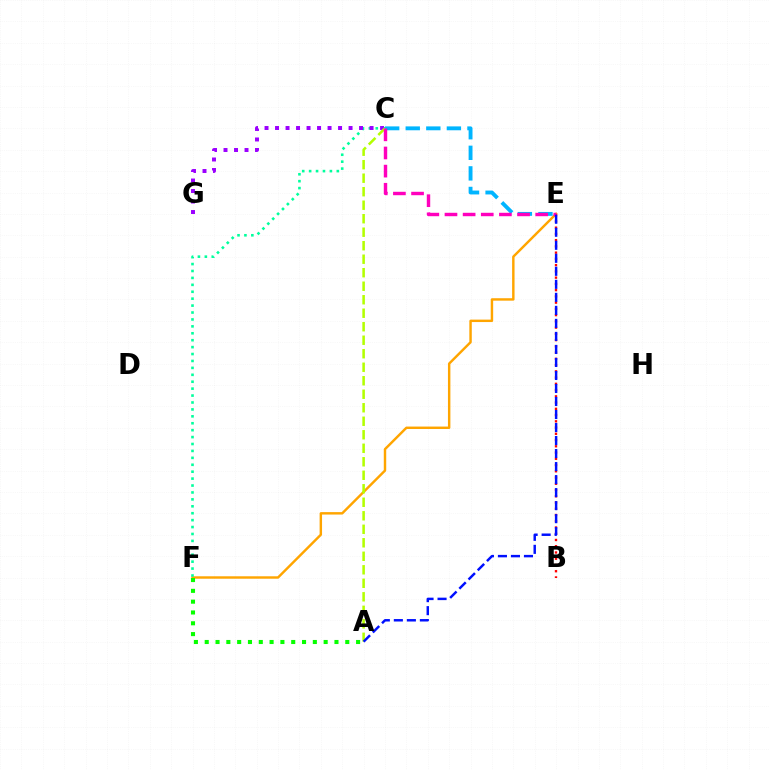{('E', 'F'): [{'color': '#ffa500', 'line_style': 'solid', 'thickness': 1.75}], ('C', 'F'): [{'color': '#00ff9d', 'line_style': 'dotted', 'thickness': 1.88}], ('C', 'G'): [{'color': '#9b00ff', 'line_style': 'dotted', 'thickness': 2.85}], ('A', 'F'): [{'color': '#08ff00', 'line_style': 'dotted', 'thickness': 2.94}], ('B', 'E'): [{'color': '#ff0000', 'line_style': 'dotted', 'thickness': 1.7}], ('C', 'E'): [{'color': '#00b5ff', 'line_style': 'dashed', 'thickness': 2.79}, {'color': '#ff00bd', 'line_style': 'dashed', 'thickness': 2.46}], ('A', 'C'): [{'color': '#b3ff00', 'line_style': 'dashed', 'thickness': 1.83}], ('A', 'E'): [{'color': '#0010ff', 'line_style': 'dashed', 'thickness': 1.77}]}